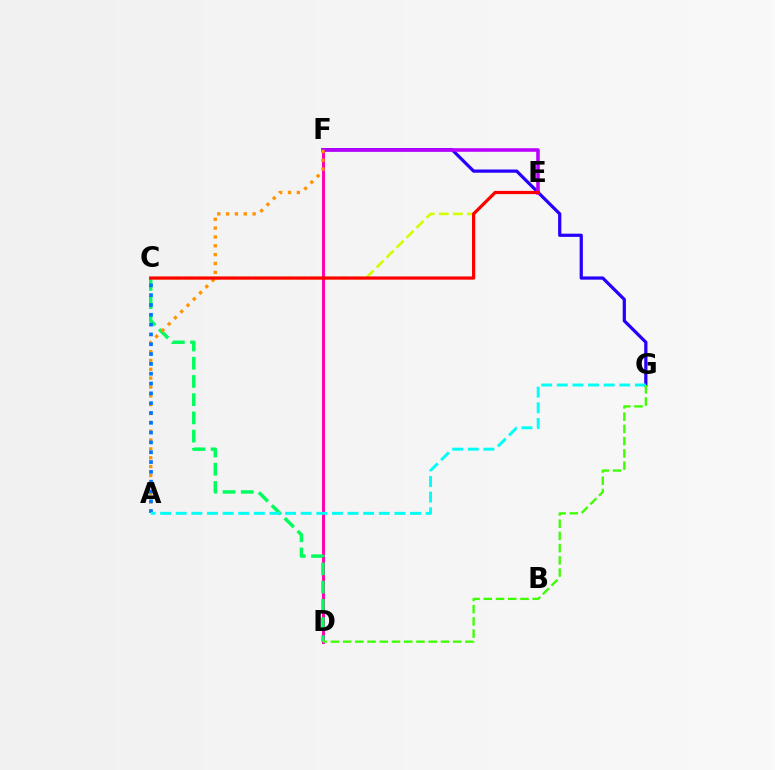{('F', 'G'): [{'color': '#2500ff', 'line_style': 'solid', 'thickness': 2.32}], ('C', 'E'): [{'color': '#d1ff00', 'line_style': 'dashed', 'thickness': 1.91}, {'color': '#ff0000', 'line_style': 'solid', 'thickness': 2.31}], ('D', 'F'): [{'color': '#ff00ac', 'line_style': 'solid', 'thickness': 2.13}], ('E', 'F'): [{'color': '#b900ff', 'line_style': 'solid', 'thickness': 2.57}], ('C', 'D'): [{'color': '#00ff5c', 'line_style': 'dashed', 'thickness': 2.47}], ('A', 'F'): [{'color': '#ff9400', 'line_style': 'dotted', 'thickness': 2.4}], ('A', 'C'): [{'color': '#0074ff', 'line_style': 'dotted', 'thickness': 2.67}], ('A', 'G'): [{'color': '#00fff6', 'line_style': 'dashed', 'thickness': 2.12}], ('D', 'G'): [{'color': '#3dff00', 'line_style': 'dashed', 'thickness': 1.66}]}